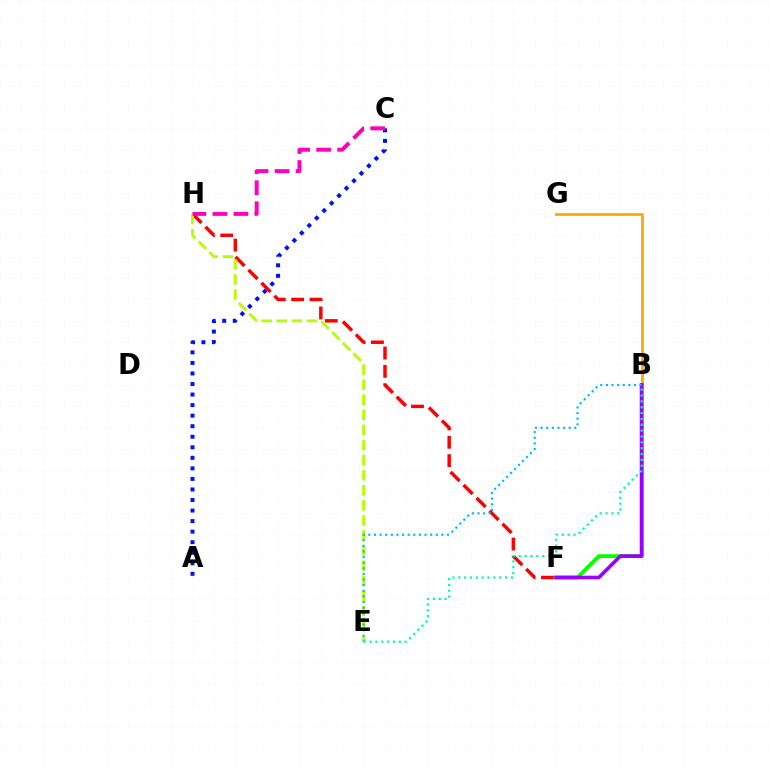{('F', 'H'): [{'color': '#ff0000', 'line_style': 'dashed', 'thickness': 2.49}], ('A', 'C'): [{'color': '#0010ff', 'line_style': 'dotted', 'thickness': 2.86}], ('B', 'G'): [{'color': '#ffa500', 'line_style': 'solid', 'thickness': 1.96}], ('E', 'H'): [{'color': '#b3ff00', 'line_style': 'dashed', 'thickness': 2.05}], ('B', 'F'): [{'color': '#08ff00', 'line_style': 'solid', 'thickness': 2.75}, {'color': '#9b00ff', 'line_style': 'solid', 'thickness': 2.61}], ('C', 'H'): [{'color': '#ff00bd', 'line_style': 'dashed', 'thickness': 2.85}], ('B', 'E'): [{'color': '#00b5ff', 'line_style': 'dotted', 'thickness': 1.53}, {'color': '#00ff9d', 'line_style': 'dotted', 'thickness': 1.59}]}